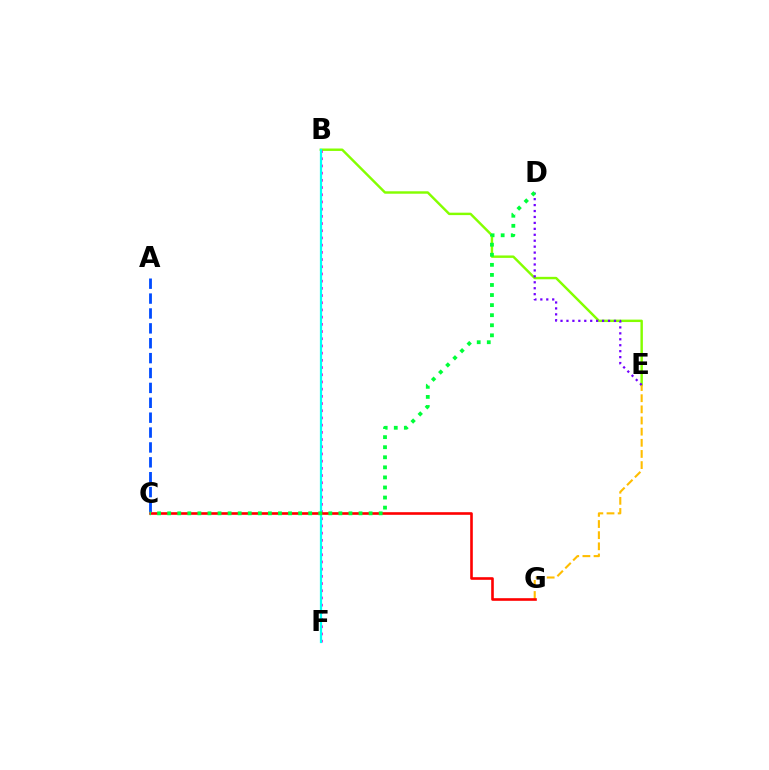{('B', 'E'): [{'color': '#84ff00', 'line_style': 'solid', 'thickness': 1.75}], ('E', 'G'): [{'color': '#ffbd00', 'line_style': 'dashed', 'thickness': 1.51}], ('B', 'F'): [{'color': '#ff00cf', 'line_style': 'dotted', 'thickness': 1.96}, {'color': '#00fff6', 'line_style': 'solid', 'thickness': 1.61}], ('C', 'G'): [{'color': '#ff0000', 'line_style': 'solid', 'thickness': 1.89}], ('A', 'C'): [{'color': '#004bff', 'line_style': 'dashed', 'thickness': 2.02}], ('D', 'E'): [{'color': '#7200ff', 'line_style': 'dotted', 'thickness': 1.61}], ('C', 'D'): [{'color': '#00ff39', 'line_style': 'dotted', 'thickness': 2.74}]}